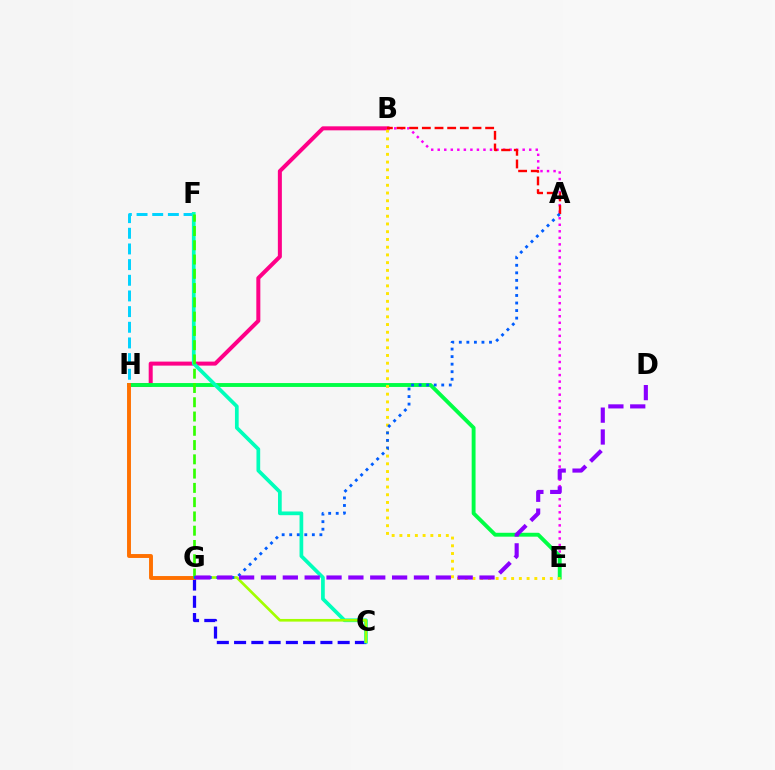{('C', 'G'): [{'color': '#1900ff', 'line_style': 'dashed', 'thickness': 2.34}, {'color': '#a2ff00', 'line_style': 'solid', 'thickness': 1.91}], ('B', 'H'): [{'color': '#ff0088', 'line_style': 'solid', 'thickness': 2.89}], ('B', 'E'): [{'color': '#fa00f9', 'line_style': 'dotted', 'thickness': 1.78}, {'color': '#ffe600', 'line_style': 'dotted', 'thickness': 2.1}], ('E', 'H'): [{'color': '#00ff45', 'line_style': 'solid', 'thickness': 2.79}], ('A', 'B'): [{'color': '#ff0000', 'line_style': 'dashed', 'thickness': 1.72}], ('F', 'H'): [{'color': '#00d3ff', 'line_style': 'dashed', 'thickness': 2.13}], ('C', 'F'): [{'color': '#00ffbb', 'line_style': 'solid', 'thickness': 2.67}], ('G', 'H'): [{'color': '#ff7000', 'line_style': 'solid', 'thickness': 2.81}], ('F', 'G'): [{'color': '#31ff00', 'line_style': 'dashed', 'thickness': 1.94}], ('A', 'G'): [{'color': '#005dff', 'line_style': 'dotted', 'thickness': 2.05}], ('D', 'G'): [{'color': '#8a00ff', 'line_style': 'dashed', 'thickness': 2.97}]}